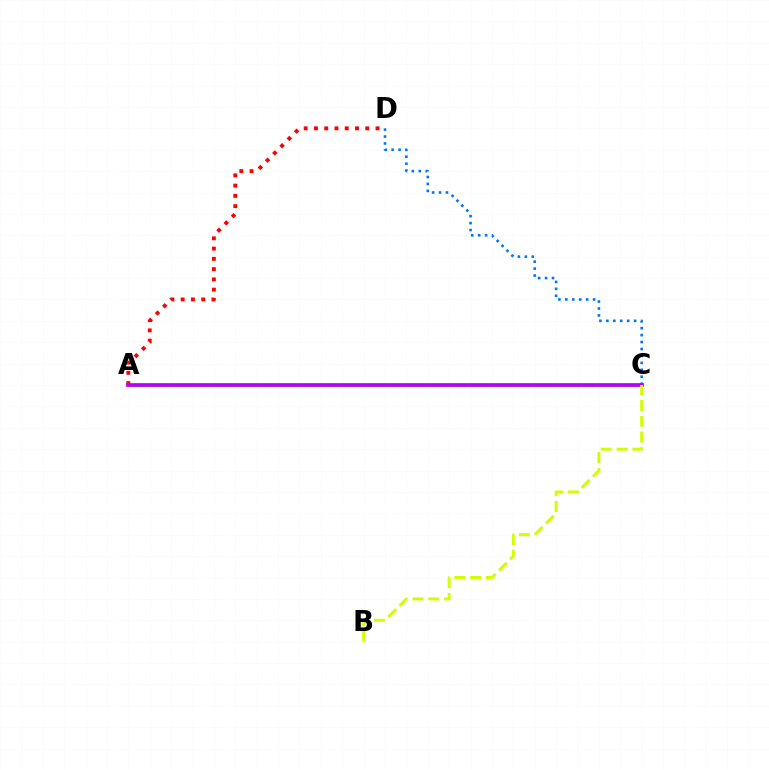{('A', 'C'): [{'color': '#00ff5c', 'line_style': 'solid', 'thickness': 2.05}, {'color': '#b900ff', 'line_style': 'solid', 'thickness': 2.67}], ('A', 'D'): [{'color': '#ff0000', 'line_style': 'dotted', 'thickness': 2.79}], ('C', 'D'): [{'color': '#0074ff', 'line_style': 'dotted', 'thickness': 1.89}], ('B', 'C'): [{'color': '#d1ff00', 'line_style': 'dashed', 'thickness': 2.15}]}